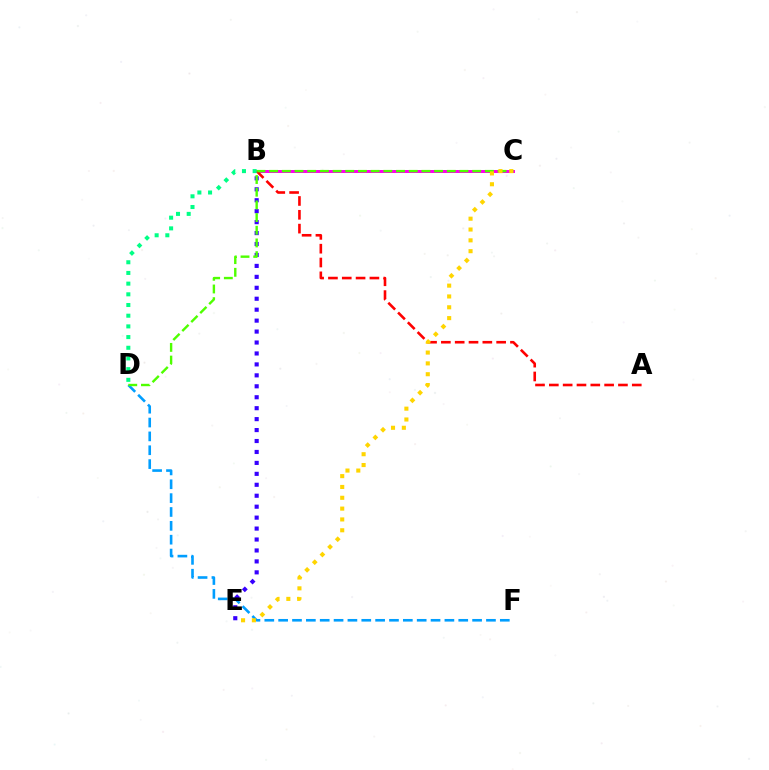{('D', 'F'): [{'color': '#009eff', 'line_style': 'dashed', 'thickness': 1.88}], ('B', 'C'): [{'color': '#ff00ed', 'line_style': 'solid', 'thickness': 2.16}], ('B', 'E'): [{'color': '#3700ff', 'line_style': 'dotted', 'thickness': 2.97}], ('A', 'B'): [{'color': '#ff0000', 'line_style': 'dashed', 'thickness': 1.88}], ('C', 'D'): [{'color': '#4fff00', 'line_style': 'dashed', 'thickness': 1.72}], ('C', 'E'): [{'color': '#ffd500', 'line_style': 'dotted', 'thickness': 2.94}], ('B', 'D'): [{'color': '#00ff86', 'line_style': 'dotted', 'thickness': 2.9}]}